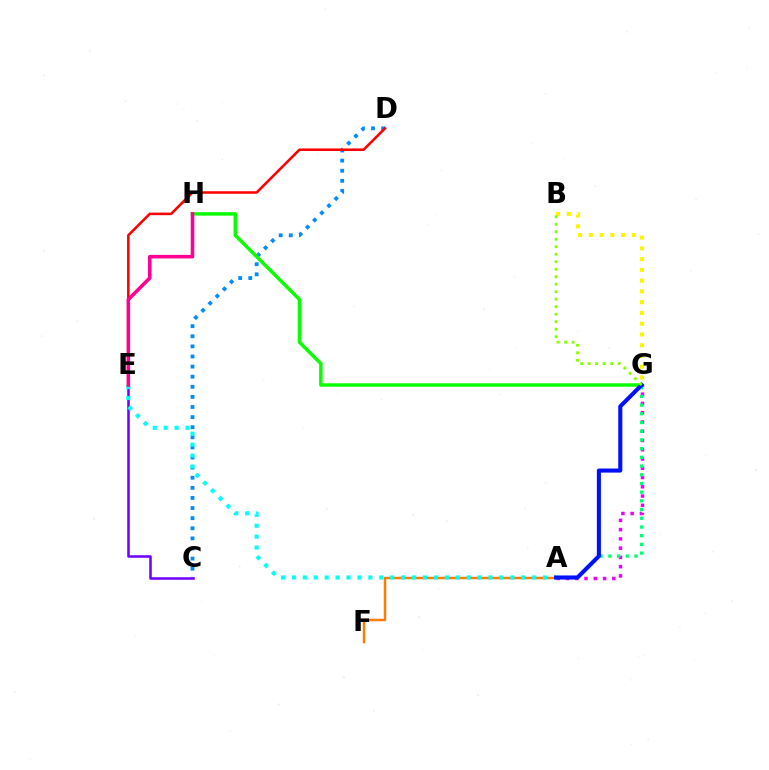{('C', 'D'): [{'color': '#008cff', 'line_style': 'dotted', 'thickness': 2.75}], ('A', 'G'): [{'color': '#ee00ff', 'line_style': 'dotted', 'thickness': 2.52}, {'color': '#00ff74', 'line_style': 'dotted', 'thickness': 2.37}, {'color': '#0010ff', 'line_style': 'solid', 'thickness': 2.93}], ('G', 'H'): [{'color': '#08ff00', 'line_style': 'solid', 'thickness': 2.48}], ('A', 'F'): [{'color': '#ff7c00', 'line_style': 'solid', 'thickness': 1.78}], ('D', 'E'): [{'color': '#ff0000', 'line_style': 'solid', 'thickness': 1.84}], ('C', 'E'): [{'color': '#7200ff', 'line_style': 'solid', 'thickness': 1.83}], ('B', 'G'): [{'color': '#fcf500', 'line_style': 'dotted', 'thickness': 2.92}, {'color': '#84ff00', 'line_style': 'dotted', 'thickness': 2.04}], ('A', 'E'): [{'color': '#00fff6', 'line_style': 'dotted', 'thickness': 2.97}], ('E', 'H'): [{'color': '#ff0094', 'line_style': 'solid', 'thickness': 2.56}]}